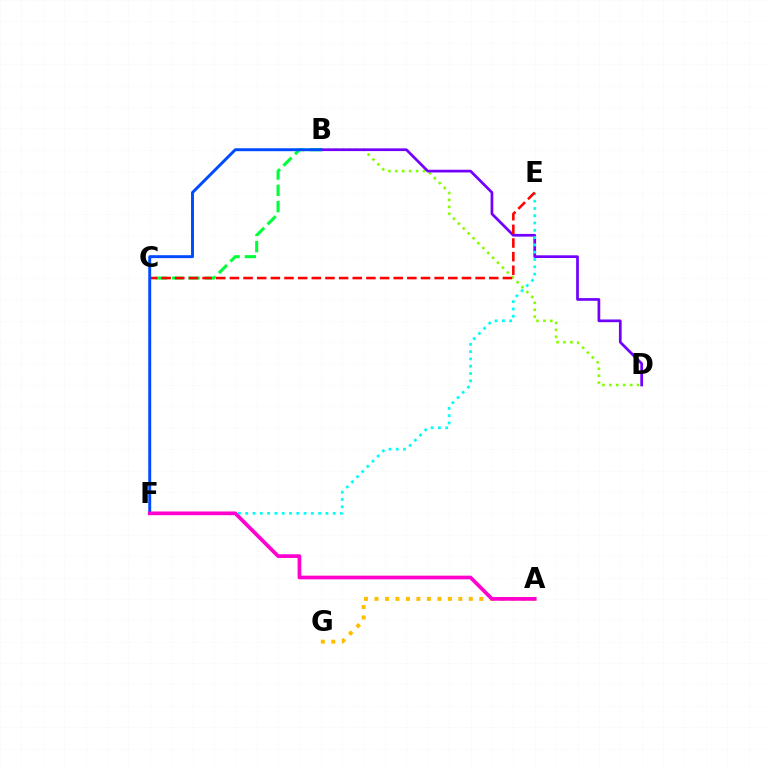{('B', 'D'): [{'color': '#84ff00', 'line_style': 'dotted', 'thickness': 1.88}, {'color': '#7200ff', 'line_style': 'solid', 'thickness': 1.96}], ('A', 'G'): [{'color': '#ffbd00', 'line_style': 'dotted', 'thickness': 2.85}], ('B', 'C'): [{'color': '#00ff39', 'line_style': 'dashed', 'thickness': 2.21}], ('E', 'F'): [{'color': '#00fff6', 'line_style': 'dotted', 'thickness': 1.98}], ('C', 'E'): [{'color': '#ff0000', 'line_style': 'dashed', 'thickness': 1.85}], ('B', 'F'): [{'color': '#004bff', 'line_style': 'solid', 'thickness': 2.12}], ('A', 'F'): [{'color': '#ff00cf', 'line_style': 'solid', 'thickness': 2.67}]}